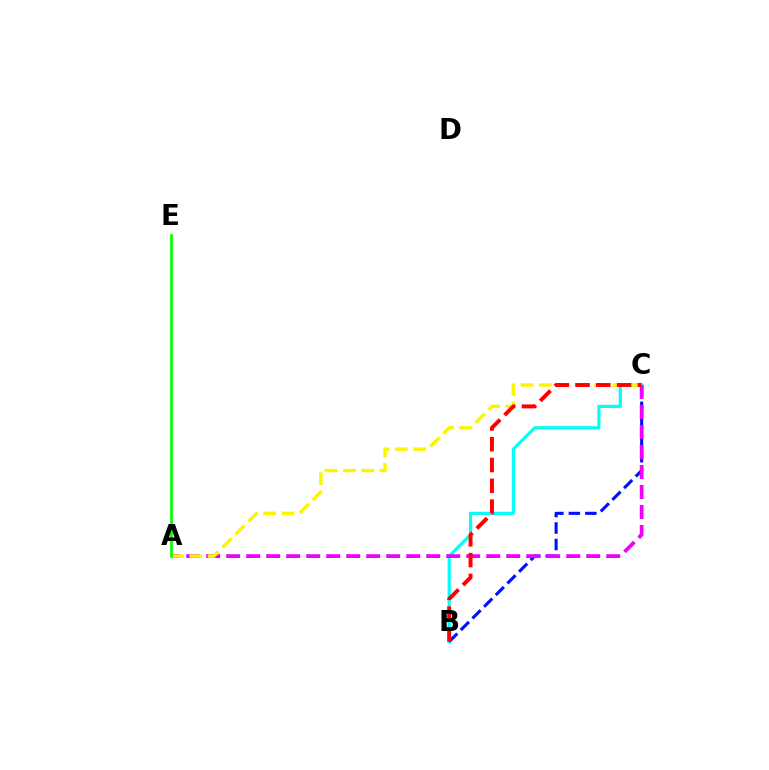{('B', 'C'): [{'color': '#00fff6', 'line_style': 'solid', 'thickness': 2.28}, {'color': '#0010ff', 'line_style': 'dashed', 'thickness': 2.24}, {'color': '#ff0000', 'line_style': 'dashed', 'thickness': 2.82}], ('A', 'C'): [{'color': '#ee00ff', 'line_style': 'dashed', 'thickness': 2.72}, {'color': '#fcf500', 'line_style': 'dashed', 'thickness': 2.49}], ('A', 'E'): [{'color': '#08ff00', 'line_style': 'solid', 'thickness': 1.93}]}